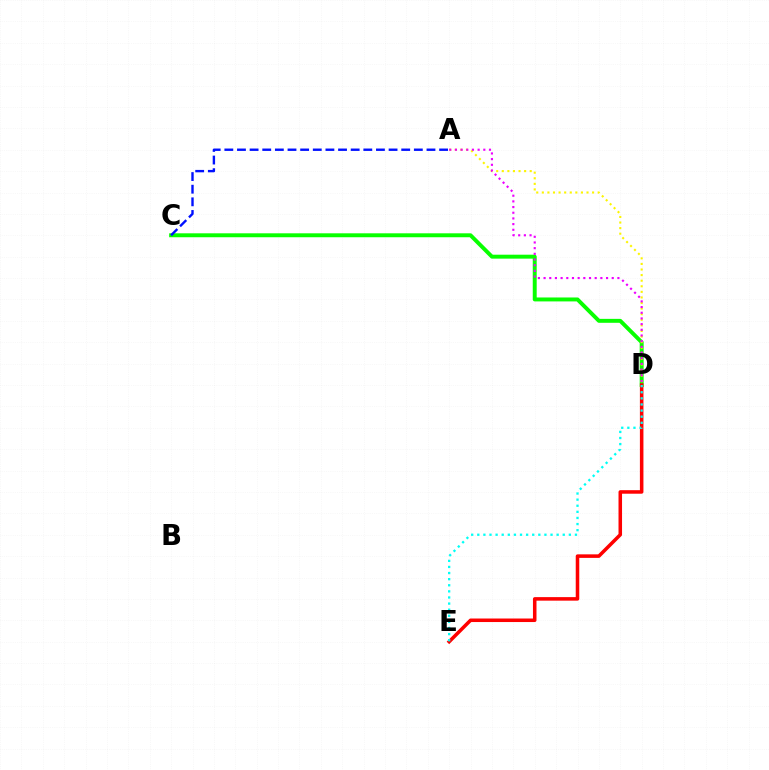{('C', 'D'): [{'color': '#08ff00', 'line_style': 'solid', 'thickness': 2.83}], ('D', 'E'): [{'color': '#ff0000', 'line_style': 'solid', 'thickness': 2.54}, {'color': '#00fff6', 'line_style': 'dotted', 'thickness': 1.66}], ('A', 'D'): [{'color': '#fcf500', 'line_style': 'dotted', 'thickness': 1.52}, {'color': '#ee00ff', 'line_style': 'dotted', 'thickness': 1.54}], ('A', 'C'): [{'color': '#0010ff', 'line_style': 'dashed', 'thickness': 1.72}]}